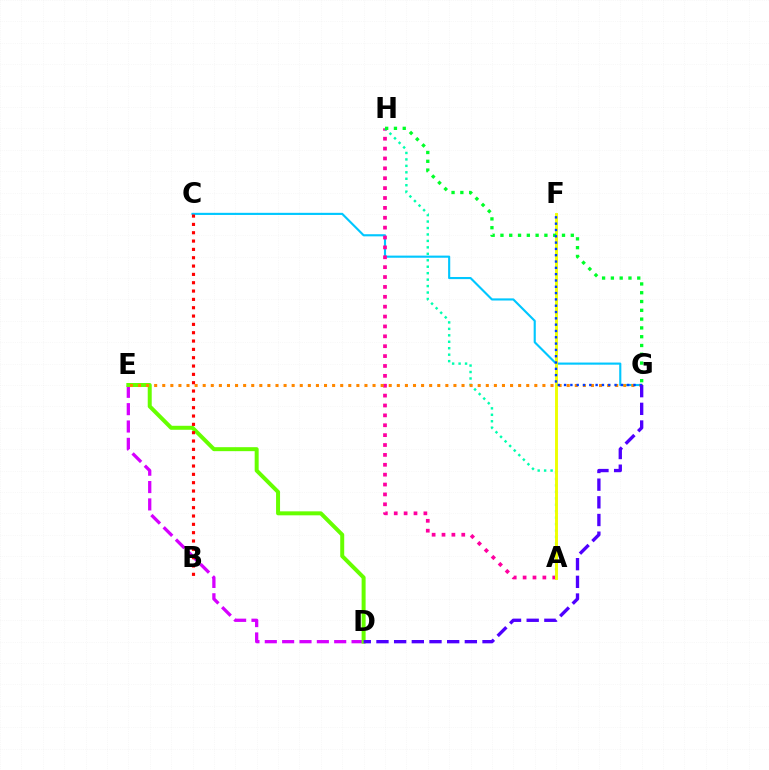{('C', 'G'): [{'color': '#00c7ff', 'line_style': 'solid', 'thickness': 1.54}], ('A', 'H'): [{'color': '#ff00a0', 'line_style': 'dotted', 'thickness': 2.68}, {'color': '#00ffaf', 'line_style': 'dotted', 'thickness': 1.75}], ('D', 'E'): [{'color': '#d600ff', 'line_style': 'dashed', 'thickness': 2.36}, {'color': '#66ff00', 'line_style': 'solid', 'thickness': 2.87}], ('A', 'F'): [{'color': '#eeff00', 'line_style': 'solid', 'thickness': 2.1}], ('E', 'G'): [{'color': '#ff8800', 'line_style': 'dotted', 'thickness': 2.2}], ('G', 'H'): [{'color': '#00ff27', 'line_style': 'dotted', 'thickness': 2.39}], ('F', 'G'): [{'color': '#003fff', 'line_style': 'dotted', 'thickness': 1.71}], ('B', 'C'): [{'color': '#ff0000', 'line_style': 'dotted', 'thickness': 2.26}], ('D', 'G'): [{'color': '#4f00ff', 'line_style': 'dashed', 'thickness': 2.4}]}